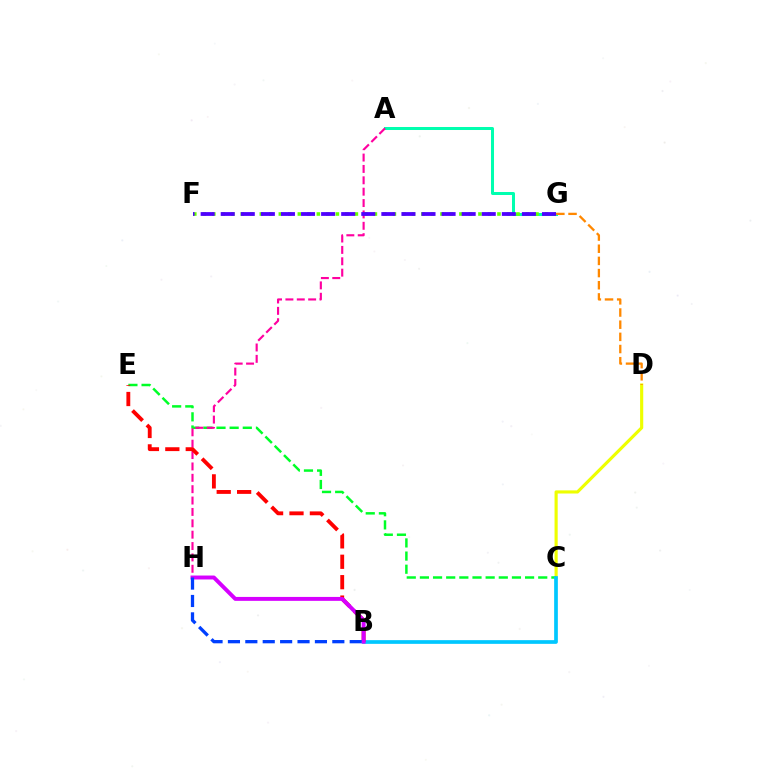{('C', 'D'): [{'color': '#eeff00', 'line_style': 'solid', 'thickness': 2.26}], ('A', 'G'): [{'color': '#00ffaf', 'line_style': 'solid', 'thickness': 2.17}], ('C', 'E'): [{'color': '#00ff27', 'line_style': 'dashed', 'thickness': 1.79}], ('A', 'H'): [{'color': '#ff00a0', 'line_style': 'dashed', 'thickness': 1.55}], ('B', 'C'): [{'color': '#00c7ff', 'line_style': 'solid', 'thickness': 2.66}], ('B', 'E'): [{'color': '#ff0000', 'line_style': 'dashed', 'thickness': 2.77}], ('F', 'G'): [{'color': '#66ff00', 'line_style': 'dotted', 'thickness': 2.58}, {'color': '#4f00ff', 'line_style': 'dashed', 'thickness': 2.73}], ('B', 'H'): [{'color': '#d600ff', 'line_style': 'solid', 'thickness': 2.83}, {'color': '#003fff', 'line_style': 'dashed', 'thickness': 2.36}], ('D', 'G'): [{'color': '#ff8800', 'line_style': 'dashed', 'thickness': 1.65}]}